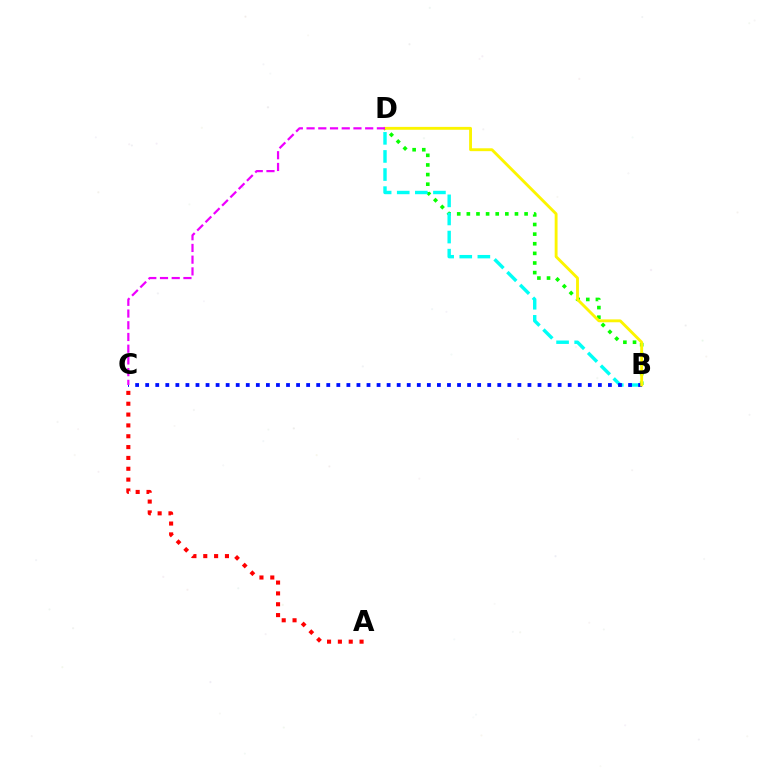{('B', 'D'): [{'color': '#08ff00', 'line_style': 'dotted', 'thickness': 2.61}, {'color': '#00fff6', 'line_style': 'dashed', 'thickness': 2.46}, {'color': '#fcf500', 'line_style': 'solid', 'thickness': 2.06}], ('A', 'C'): [{'color': '#ff0000', 'line_style': 'dotted', 'thickness': 2.95}], ('B', 'C'): [{'color': '#0010ff', 'line_style': 'dotted', 'thickness': 2.73}], ('C', 'D'): [{'color': '#ee00ff', 'line_style': 'dashed', 'thickness': 1.59}]}